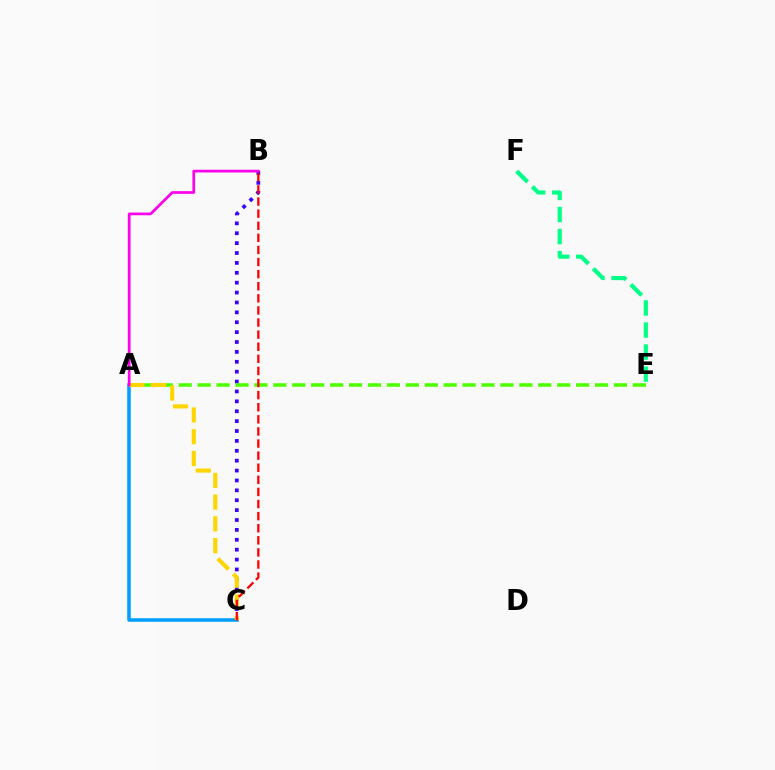{('A', 'C'): [{'color': '#009eff', 'line_style': 'solid', 'thickness': 2.54}, {'color': '#ffd500', 'line_style': 'dashed', 'thickness': 2.95}], ('B', 'C'): [{'color': '#3700ff', 'line_style': 'dotted', 'thickness': 2.69}, {'color': '#ff0000', 'line_style': 'dashed', 'thickness': 1.64}], ('A', 'E'): [{'color': '#4fff00', 'line_style': 'dashed', 'thickness': 2.57}], ('A', 'B'): [{'color': '#ff00ed', 'line_style': 'solid', 'thickness': 1.95}], ('E', 'F'): [{'color': '#00ff86', 'line_style': 'dashed', 'thickness': 3.0}]}